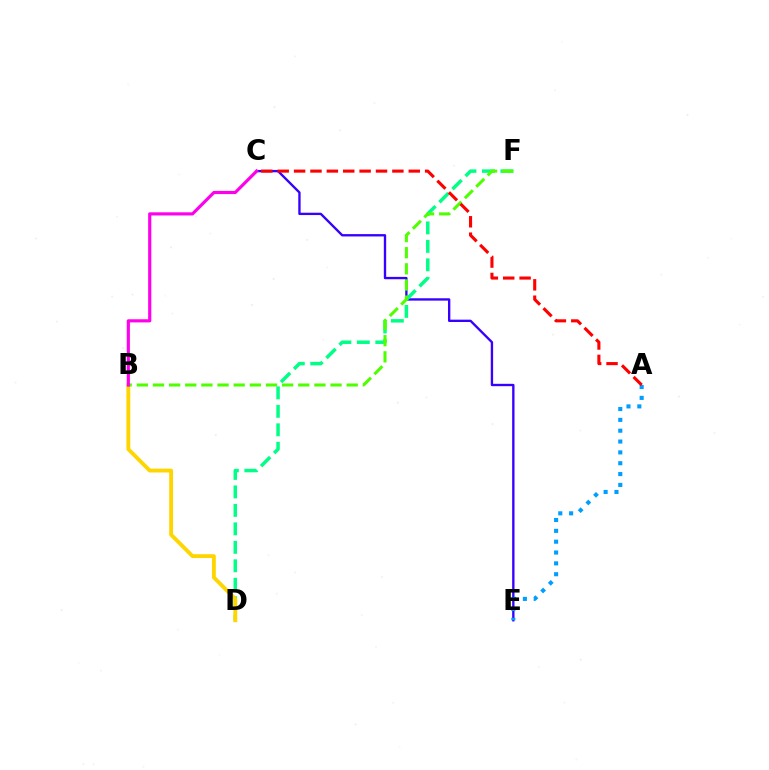{('C', 'E'): [{'color': '#3700ff', 'line_style': 'solid', 'thickness': 1.69}], ('A', 'E'): [{'color': '#009eff', 'line_style': 'dotted', 'thickness': 2.95}], ('D', 'F'): [{'color': '#00ff86', 'line_style': 'dashed', 'thickness': 2.51}], ('B', 'D'): [{'color': '#ffd500', 'line_style': 'solid', 'thickness': 2.77}], ('B', 'F'): [{'color': '#4fff00', 'line_style': 'dashed', 'thickness': 2.19}], ('A', 'C'): [{'color': '#ff0000', 'line_style': 'dashed', 'thickness': 2.23}], ('B', 'C'): [{'color': '#ff00ed', 'line_style': 'solid', 'thickness': 2.27}]}